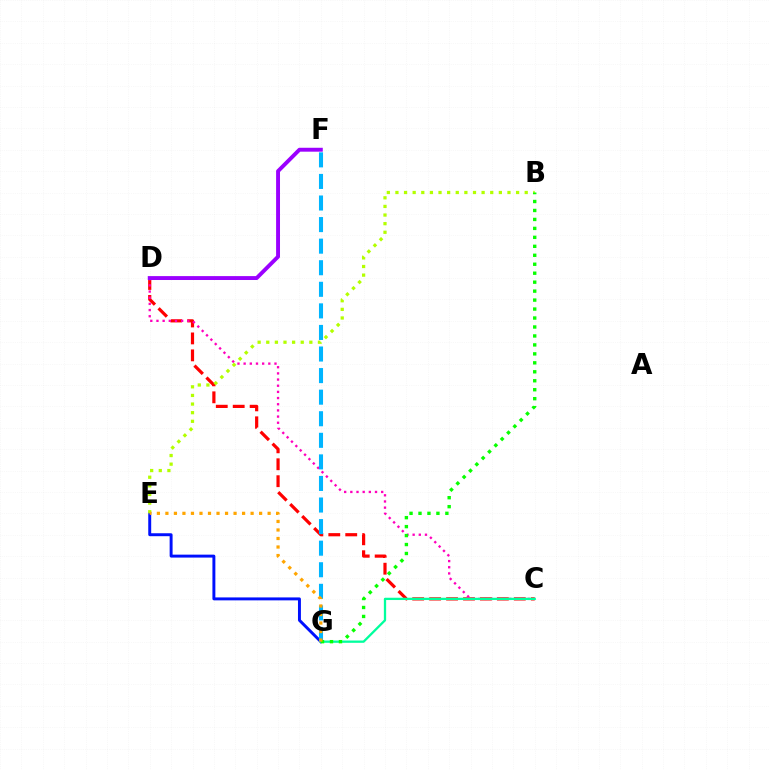{('C', 'D'): [{'color': '#ff0000', 'line_style': 'dashed', 'thickness': 2.3}, {'color': '#ff00bd', 'line_style': 'dotted', 'thickness': 1.68}], ('E', 'G'): [{'color': '#0010ff', 'line_style': 'solid', 'thickness': 2.12}, {'color': '#ffa500', 'line_style': 'dotted', 'thickness': 2.31}], ('C', 'G'): [{'color': '#00ff9d', 'line_style': 'solid', 'thickness': 1.65}], ('B', 'E'): [{'color': '#b3ff00', 'line_style': 'dotted', 'thickness': 2.34}], ('F', 'G'): [{'color': '#00b5ff', 'line_style': 'dashed', 'thickness': 2.93}], ('B', 'G'): [{'color': '#08ff00', 'line_style': 'dotted', 'thickness': 2.44}], ('D', 'F'): [{'color': '#9b00ff', 'line_style': 'solid', 'thickness': 2.81}]}